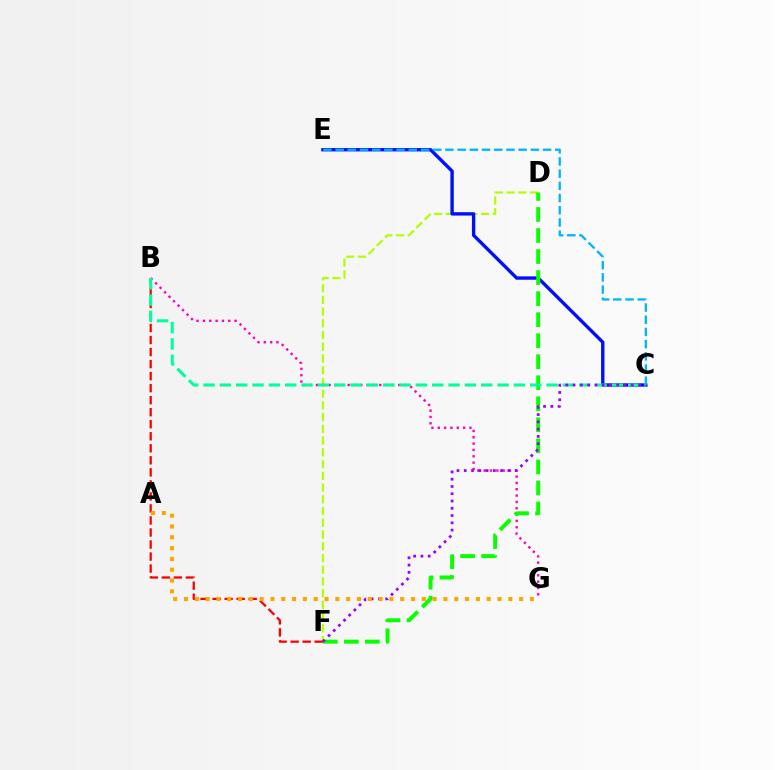{('D', 'F'): [{'color': '#b3ff00', 'line_style': 'dashed', 'thickness': 1.59}, {'color': '#08ff00', 'line_style': 'dashed', 'thickness': 2.86}], ('B', 'F'): [{'color': '#ff0000', 'line_style': 'dashed', 'thickness': 1.63}], ('C', 'E'): [{'color': '#0010ff', 'line_style': 'solid', 'thickness': 2.42}, {'color': '#00b5ff', 'line_style': 'dashed', 'thickness': 1.66}], ('B', 'G'): [{'color': '#ff00bd', 'line_style': 'dotted', 'thickness': 1.72}], ('B', 'C'): [{'color': '#00ff9d', 'line_style': 'dashed', 'thickness': 2.22}], ('C', 'F'): [{'color': '#9b00ff', 'line_style': 'dotted', 'thickness': 1.98}], ('A', 'G'): [{'color': '#ffa500', 'line_style': 'dotted', 'thickness': 2.94}]}